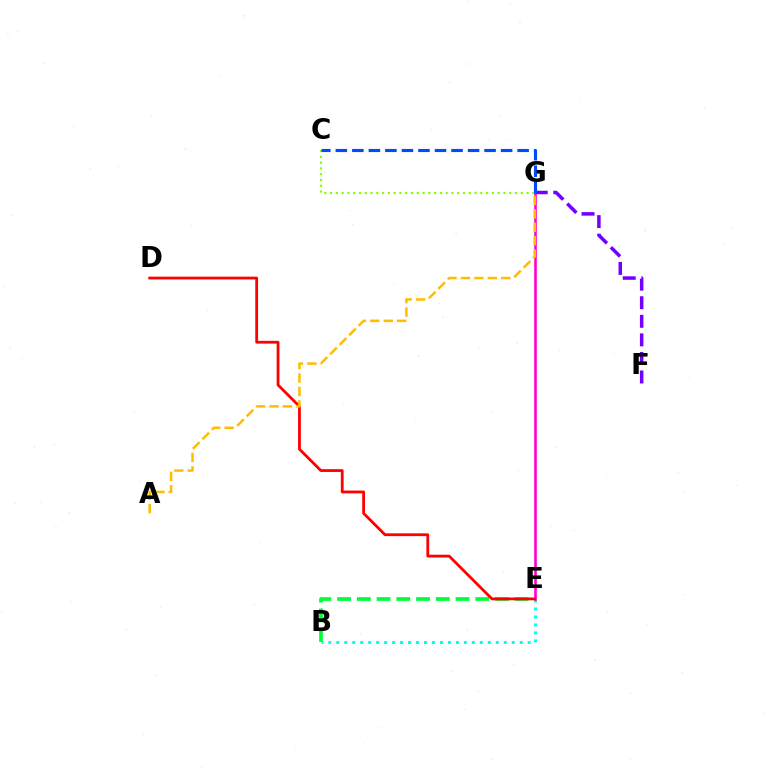{('B', 'E'): [{'color': '#00fff6', 'line_style': 'dotted', 'thickness': 2.17}, {'color': '#00ff39', 'line_style': 'dashed', 'thickness': 2.68}], ('F', 'G'): [{'color': '#7200ff', 'line_style': 'dashed', 'thickness': 2.52}], ('C', 'G'): [{'color': '#84ff00', 'line_style': 'dotted', 'thickness': 1.57}, {'color': '#004bff', 'line_style': 'dashed', 'thickness': 2.25}], ('E', 'G'): [{'color': '#ff00cf', 'line_style': 'solid', 'thickness': 1.88}], ('D', 'E'): [{'color': '#ff0000', 'line_style': 'solid', 'thickness': 2.01}], ('A', 'G'): [{'color': '#ffbd00', 'line_style': 'dashed', 'thickness': 1.83}]}